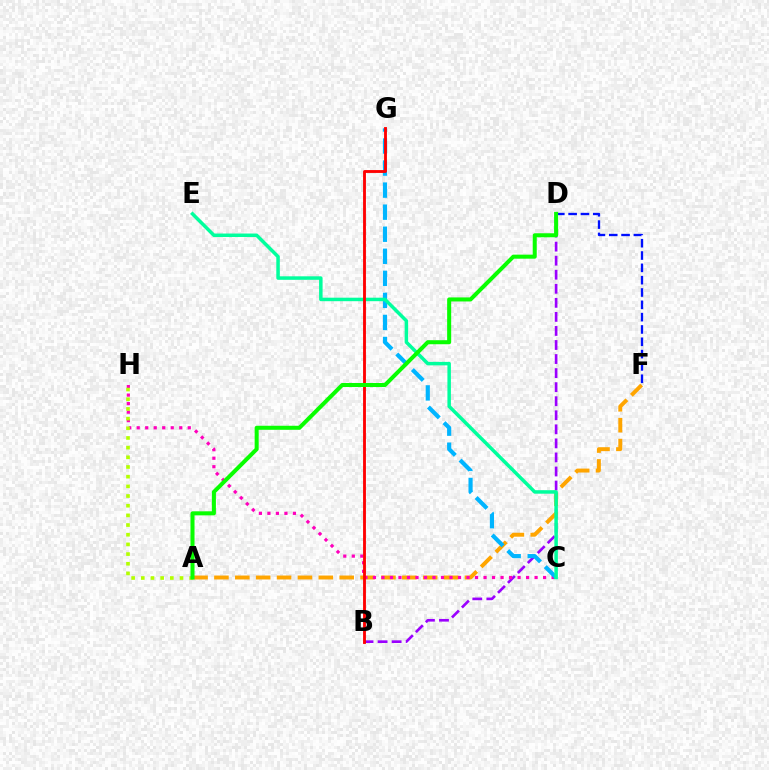{('B', 'D'): [{'color': '#9b00ff', 'line_style': 'dashed', 'thickness': 1.91}], ('A', 'F'): [{'color': '#ffa500', 'line_style': 'dashed', 'thickness': 2.84}], ('C', 'H'): [{'color': '#ff00bd', 'line_style': 'dotted', 'thickness': 2.31}], ('C', 'G'): [{'color': '#00b5ff', 'line_style': 'dashed', 'thickness': 3.0}], ('A', 'H'): [{'color': '#b3ff00', 'line_style': 'dotted', 'thickness': 2.63}], ('D', 'F'): [{'color': '#0010ff', 'line_style': 'dashed', 'thickness': 1.67}], ('C', 'E'): [{'color': '#00ff9d', 'line_style': 'solid', 'thickness': 2.52}], ('B', 'G'): [{'color': '#ff0000', 'line_style': 'solid', 'thickness': 2.06}], ('A', 'D'): [{'color': '#08ff00', 'line_style': 'solid', 'thickness': 2.91}]}